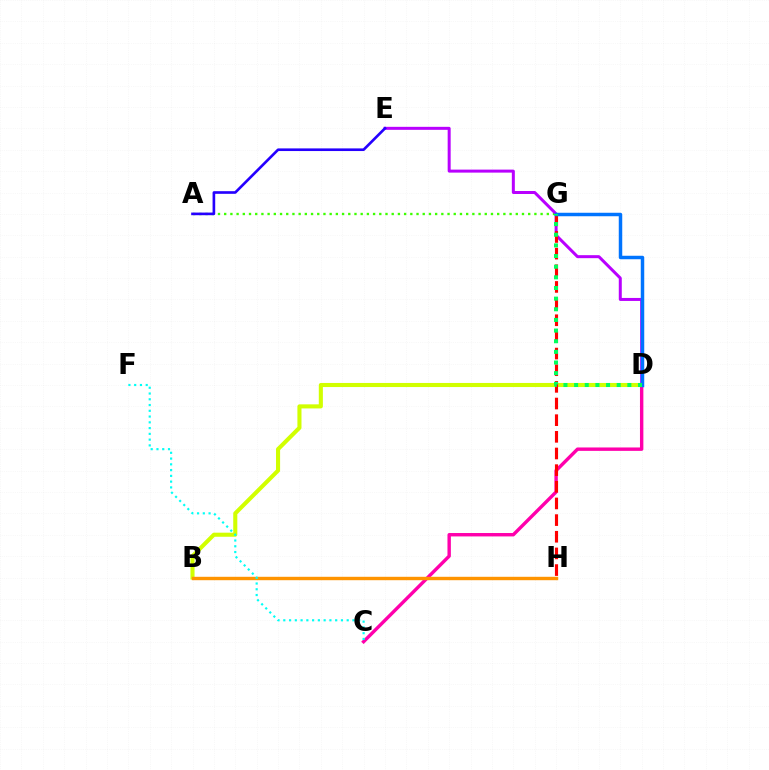{('A', 'G'): [{'color': '#3dff00', 'line_style': 'dotted', 'thickness': 1.69}], ('B', 'D'): [{'color': '#d1ff00', 'line_style': 'solid', 'thickness': 2.94}], ('C', 'D'): [{'color': '#ff00ac', 'line_style': 'solid', 'thickness': 2.45}], ('D', 'E'): [{'color': '#b900ff', 'line_style': 'solid', 'thickness': 2.16}], ('A', 'E'): [{'color': '#2500ff', 'line_style': 'solid', 'thickness': 1.9}], ('G', 'H'): [{'color': '#ff0000', 'line_style': 'dashed', 'thickness': 2.26}], ('D', 'G'): [{'color': '#0074ff', 'line_style': 'solid', 'thickness': 2.5}, {'color': '#00ff5c', 'line_style': 'dotted', 'thickness': 2.89}], ('B', 'H'): [{'color': '#ff9400', 'line_style': 'solid', 'thickness': 2.45}], ('C', 'F'): [{'color': '#00fff6', 'line_style': 'dotted', 'thickness': 1.57}]}